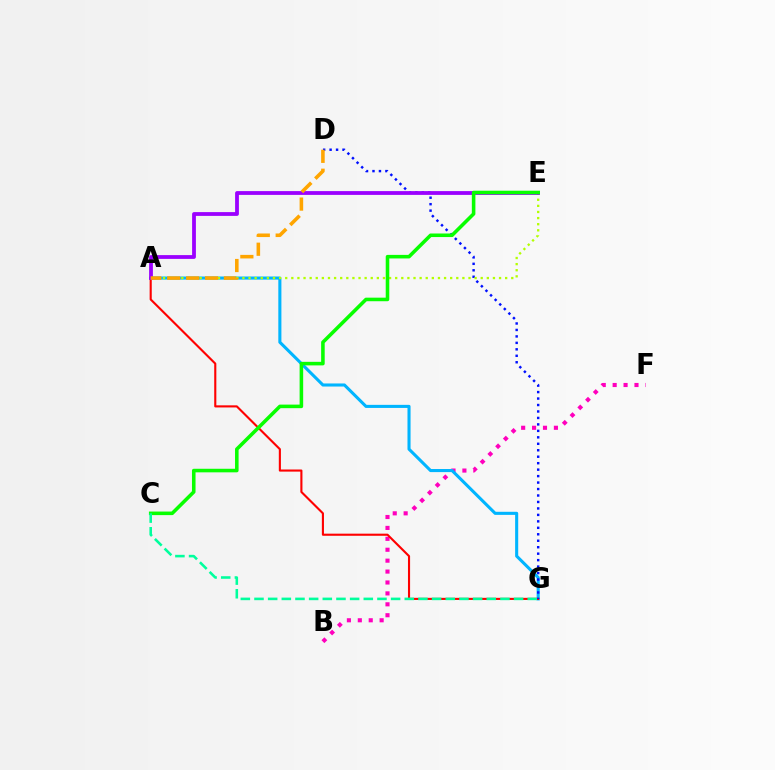{('B', 'F'): [{'color': '#ff00bd', 'line_style': 'dotted', 'thickness': 2.97}], ('A', 'G'): [{'color': '#00b5ff', 'line_style': 'solid', 'thickness': 2.22}, {'color': '#ff0000', 'line_style': 'solid', 'thickness': 1.52}], ('D', 'G'): [{'color': '#0010ff', 'line_style': 'dotted', 'thickness': 1.76}], ('A', 'E'): [{'color': '#b3ff00', 'line_style': 'dotted', 'thickness': 1.66}, {'color': '#9b00ff', 'line_style': 'solid', 'thickness': 2.73}], ('C', 'E'): [{'color': '#08ff00', 'line_style': 'solid', 'thickness': 2.57}], ('C', 'G'): [{'color': '#00ff9d', 'line_style': 'dashed', 'thickness': 1.86}], ('A', 'D'): [{'color': '#ffa500', 'line_style': 'dashed', 'thickness': 2.57}]}